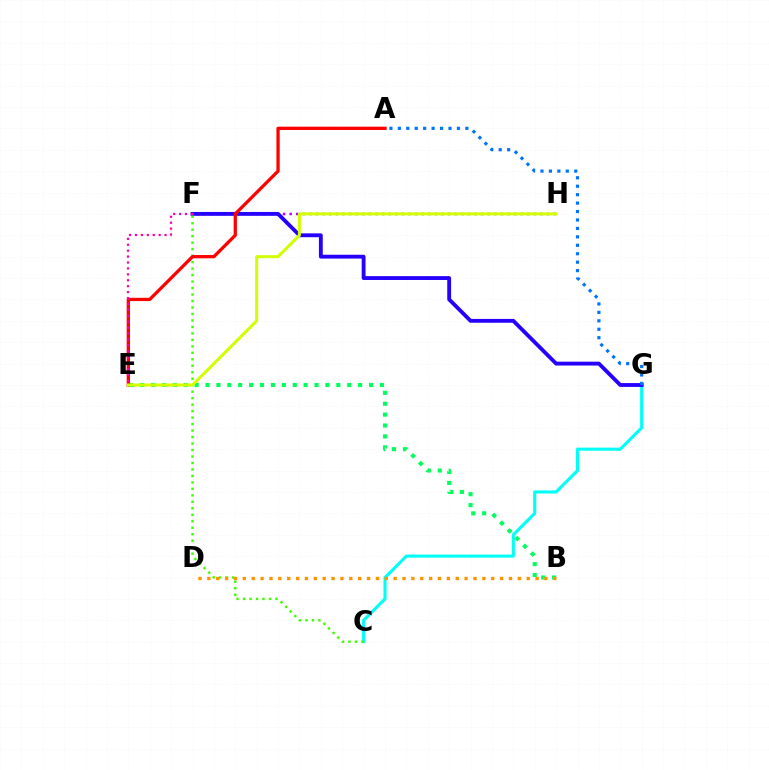{('C', 'G'): [{'color': '#00fff6', 'line_style': 'solid', 'thickness': 2.23}], ('F', 'H'): [{'color': '#b900ff', 'line_style': 'dotted', 'thickness': 1.79}], ('F', 'G'): [{'color': '#2500ff', 'line_style': 'solid', 'thickness': 2.77}], ('B', 'E'): [{'color': '#00ff5c', 'line_style': 'dotted', 'thickness': 2.96}], ('C', 'F'): [{'color': '#3dff00', 'line_style': 'dotted', 'thickness': 1.76}], ('B', 'D'): [{'color': '#ff9400', 'line_style': 'dotted', 'thickness': 2.41}], ('A', 'E'): [{'color': '#ff0000', 'line_style': 'solid', 'thickness': 2.36}], ('E', 'F'): [{'color': '#ff00ac', 'line_style': 'dotted', 'thickness': 1.61}], ('A', 'G'): [{'color': '#0074ff', 'line_style': 'dotted', 'thickness': 2.29}], ('E', 'H'): [{'color': '#d1ff00', 'line_style': 'solid', 'thickness': 2.17}]}